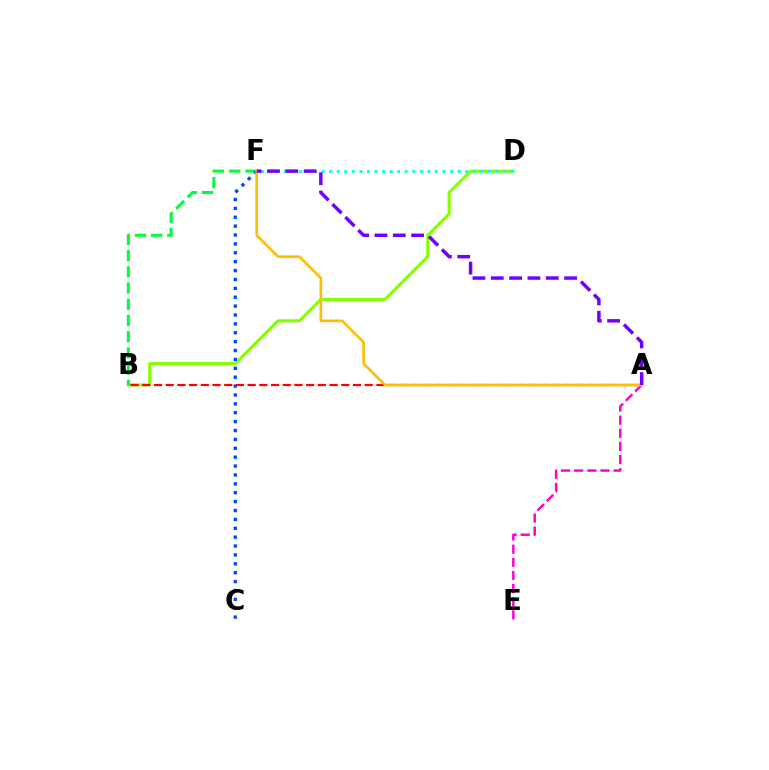{('B', 'D'): [{'color': '#84ff00', 'line_style': 'solid', 'thickness': 2.24}], ('B', 'F'): [{'color': '#00ff39', 'line_style': 'dashed', 'thickness': 2.2}], ('C', 'F'): [{'color': '#004bff', 'line_style': 'dotted', 'thickness': 2.41}], ('A', 'B'): [{'color': '#ff0000', 'line_style': 'dashed', 'thickness': 1.59}], ('A', 'E'): [{'color': '#ff00cf', 'line_style': 'dashed', 'thickness': 1.79}], ('A', 'F'): [{'color': '#ffbd00', 'line_style': 'solid', 'thickness': 1.89}, {'color': '#7200ff', 'line_style': 'dashed', 'thickness': 2.49}], ('D', 'F'): [{'color': '#00fff6', 'line_style': 'dotted', 'thickness': 2.05}]}